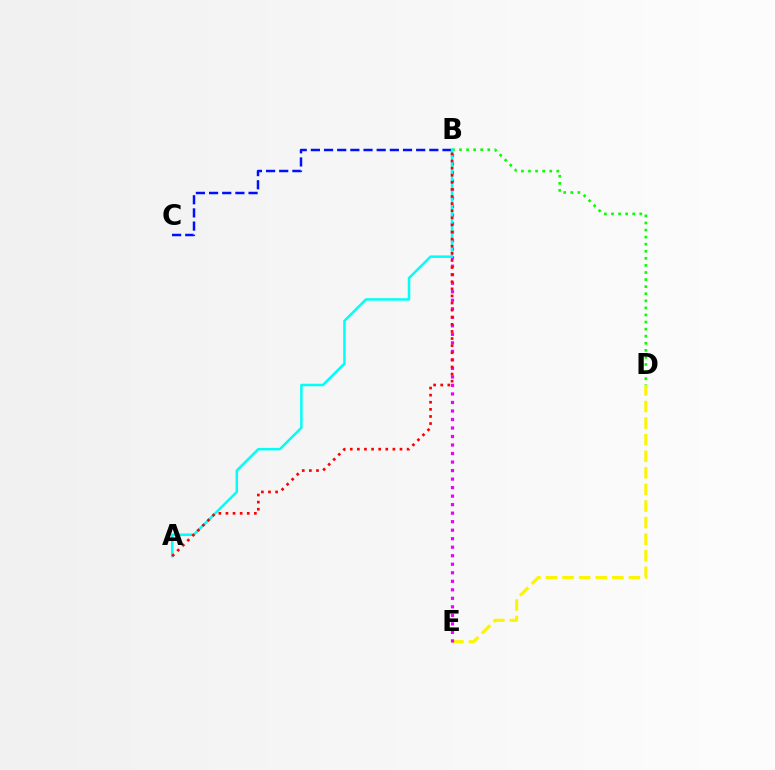{('B', 'D'): [{'color': '#08ff00', 'line_style': 'dotted', 'thickness': 1.92}], ('D', 'E'): [{'color': '#fcf500', 'line_style': 'dashed', 'thickness': 2.25}], ('B', 'E'): [{'color': '#ee00ff', 'line_style': 'dotted', 'thickness': 2.31}], ('B', 'C'): [{'color': '#0010ff', 'line_style': 'dashed', 'thickness': 1.79}], ('A', 'B'): [{'color': '#00fff6', 'line_style': 'solid', 'thickness': 1.8}, {'color': '#ff0000', 'line_style': 'dotted', 'thickness': 1.93}]}